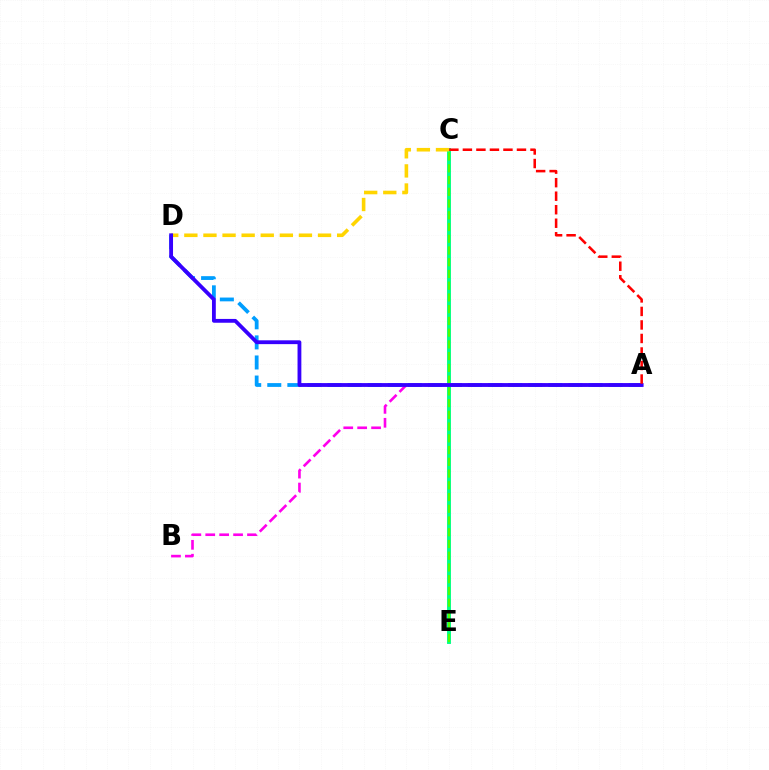{('C', 'E'): [{'color': '#00ff86', 'line_style': 'solid', 'thickness': 2.8}, {'color': '#4fff00', 'line_style': 'dashed', 'thickness': 1.59}], ('A', 'D'): [{'color': '#009eff', 'line_style': 'dashed', 'thickness': 2.73}, {'color': '#3700ff', 'line_style': 'solid', 'thickness': 2.75}], ('C', 'D'): [{'color': '#ffd500', 'line_style': 'dashed', 'thickness': 2.59}], ('A', 'B'): [{'color': '#ff00ed', 'line_style': 'dashed', 'thickness': 1.89}], ('A', 'C'): [{'color': '#ff0000', 'line_style': 'dashed', 'thickness': 1.84}]}